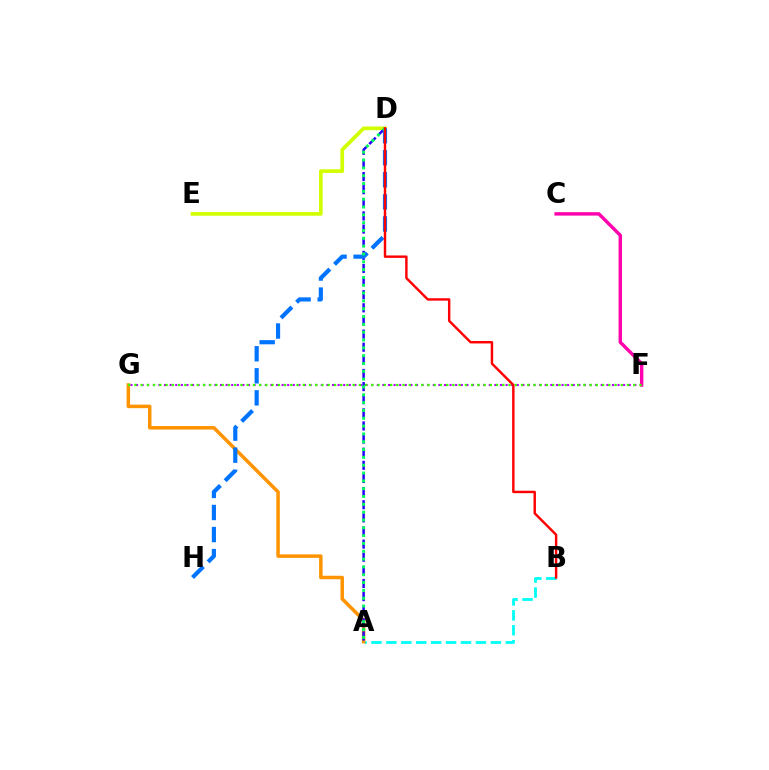{('D', 'E'): [{'color': '#d1ff00', 'line_style': 'solid', 'thickness': 2.64}], ('A', 'B'): [{'color': '#00fff6', 'line_style': 'dashed', 'thickness': 2.03}], ('A', 'G'): [{'color': '#ff9400', 'line_style': 'solid', 'thickness': 2.52}], ('F', 'G'): [{'color': '#b900ff', 'line_style': 'dotted', 'thickness': 1.52}, {'color': '#3dff00', 'line_style': 'dotted', 'thickness': 1.69}], ('A', 'D'): [{'color': '#2500ff', 'line_style': 'dashed', 'thickness': 1.78}, {'color': '#00ff5c', 'line_style': 'dotted', 'thickness': 2.13}], ('C', 'F'): [{'color': '#ff00ac', 'line_style': 'solid', 'thickness': 2.45}], ('D', 'H'): [{'color': '#0074ff', 'line_style': 'dashed', 'thickness': 3.0}], ('B', 'D'): [{'color': '#ff0000', 'line_style': 'solid', 'thickness': 1.75}]}